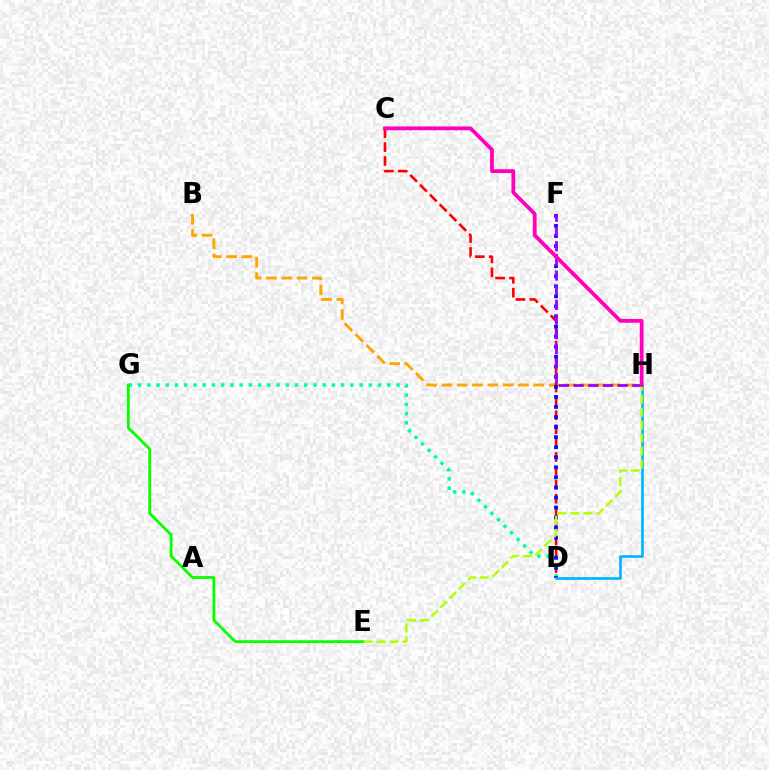{('D', 'G'): [{'color': '#00ff9d', 'line_style': 'dotted', 'thickness': 2.51}], ('E', 'G'): [{'color': '#08ff00', 'line_style': 'solid', 'thickness': 2.03}], ('B', 'H'): [{'color': '#ffa500', 'line_style': 'dashed', 'thickness': 2.08}], ('C', 'D'): [{'color': '#ff0000', 'line_style': 'dashed', 'thickness': 1.89}], ('D', 'F'): [{'color': '#0010ff', 'line_style': 'dotted', 'thickness': 2.73}], ('D', 'H'): [{'color': '#00b5ff', 'line_style': 'solid', 'thickness': 1.93}], ('F', 'H'): [{'color': '#9b00ff', 'line_style': 'dashed', 'thickness': 1.99}], ('E', 'H'): [{'color': '#b3ff00', 'line_style': 'dashed', 'thickness': 1.76}], ('C', 'H'): [{'color': '#ff00bd', 'line_style': 'solid', 'thickness': 2.72}]}